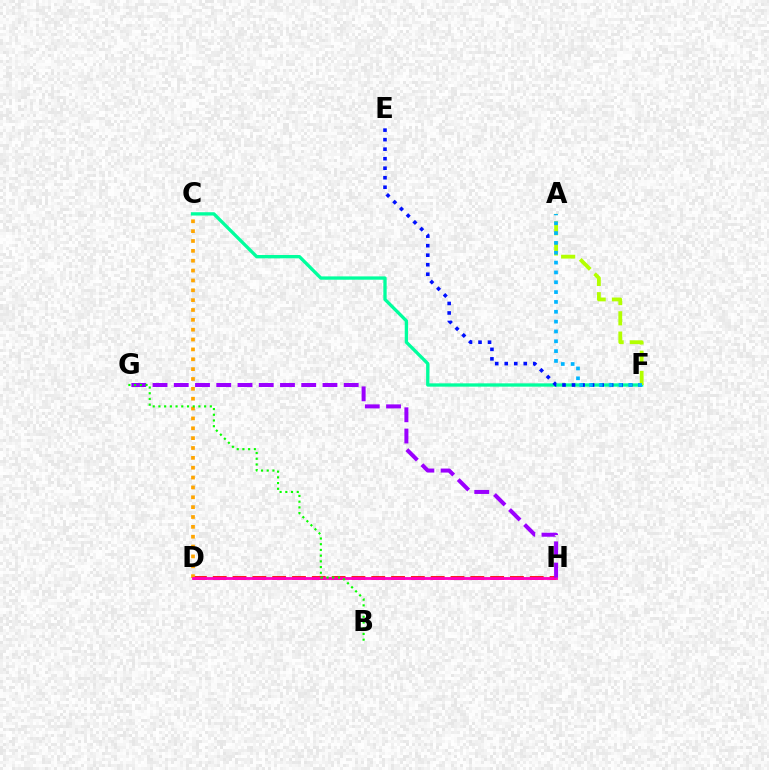{('D', 'H'): [{'color': '#ff0000', 'line_style': 'dashed', 'thickness': 2.69}, {'color': '#ff00bd', 'line_style': 'solid', 'thickness': 2.04}], ('C', 'F'): [{'color': '#00ff9d', 'line_style': 'solid', 'thickness': 2.39}], ('C', 'D'): [{'color': '#ffa500', 'line_style': 'dotted', 'thickness': 2.68}], ('E', 'F'): [{'color': '#0010ff', 'line_style': 'dotted', 'thickness': 2.59}], ('G', 'H'): [{'color': '#9b00ff', 'line_style': 'dashed', 'thickness': 2.89}], ('A', 'F'): [{'color': '#b3ff00', 'line_style': 'dashed', 'thickness': 2.75}, {'color': '#00b5ff', 'line_style': 'dotted', 'thickness': 2.67}], ('B', 'G'): [{'color': '#08ff00', 'line_style': 'dotted', 'thickness': 1.55}]}